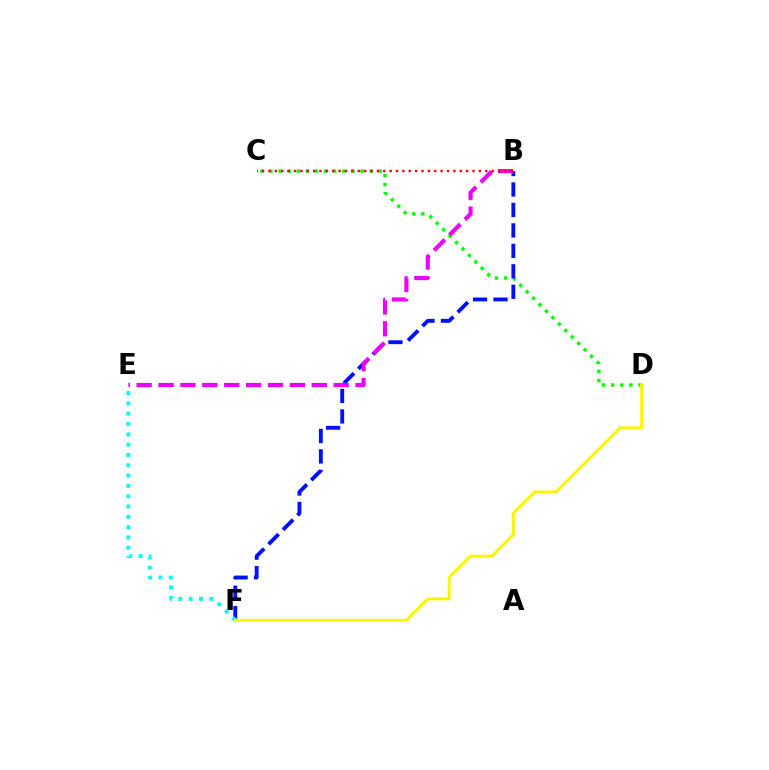{('C', 'D'): [{'color': '#08ff00', 'line_style': 'dotted', 'thickness': 2.47}], ('B', 'F'): [{'color': '#0010ff', 'line_style': 'dashed', 'thickness': 2.78}], ('E', 'F'): [{'color': '#00fff6', 'line_style': 'dotted', 'thickness': 2.8}], ('B', 'E'): [{'color': '#ee00ff', 'line_style': 'dashed', 'thickness': 2.97}], ('D', 'F'): [{'color': '#fcf500', 'line_style': 'solid', 'thickness': 2.13}], ('B', 'C'): [{'color': '#ff0000', 'line_style': 'dotted', 'thickness': 1.73}]}